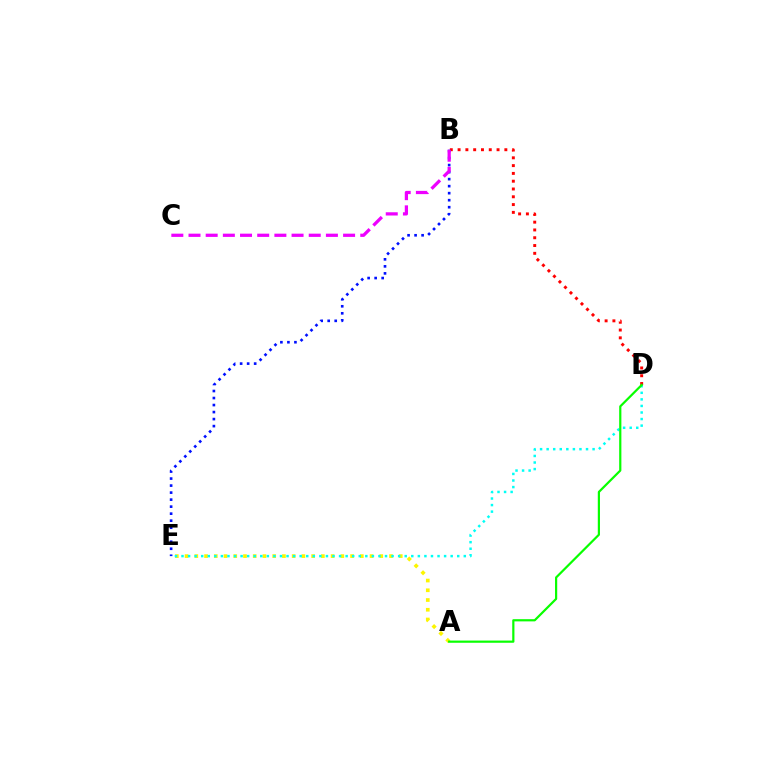{('B', 'D'): [{'color': '#ff0000', 'line_style': 'dotted', 'thickness': 2.12}], ('A', 'E'): [{'color': '#fcf500', 'line_style': 'dotted', 'thickness': 2.64}], ('D', 'E'): [{'color': '#00fff6', 'line_style': 'dotted', 'thickness': 1.78}], ('B', 'E'): [{'color': '#0010ff', 'line_style': 'dotted', 'thickness': 1.91}], ('B', 'C'): [{'color': '#ee00ff', 'line_style': 'dashed', 'thickness': 2.33}], ('A', 'D'): [{'color': '#08ff00', 'line_style': 'solid', 'thickness': 1.58}]}